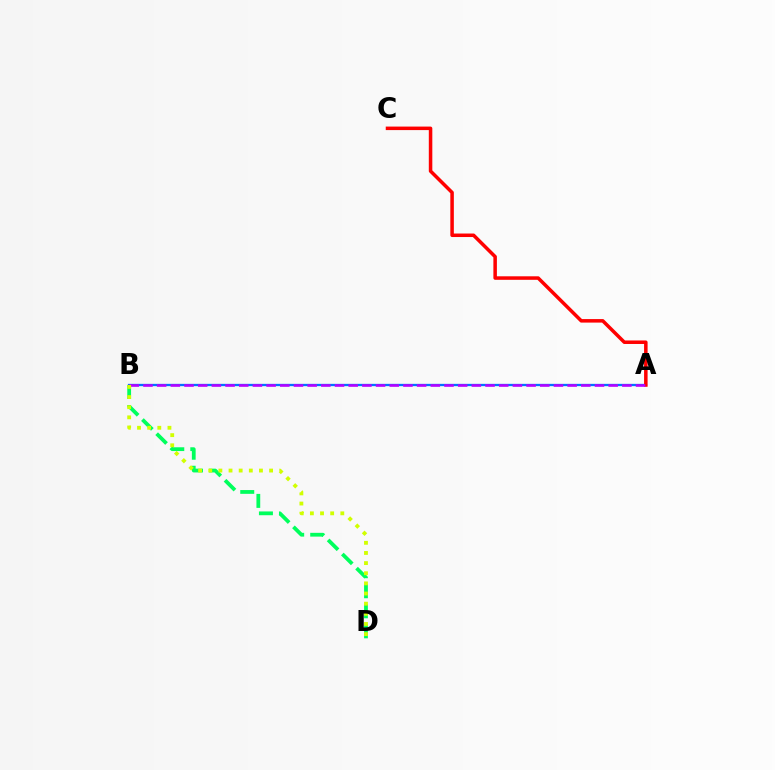{('A', 'B'): [{'color': '#0074ff', 'line_style': 'solid', 'thickness': 1.66}, {'color': '#b900ff', 'line_style': 'dashed', 'thickness': 1.86}], ('A', 'C'): [{'color': '#ff0000', 'line_style': 'solid', 'thickness': 2.53}], ('B', 'D'): [{'color': '#00ff5c', 'line_style': 'dashed', 'thickness': 2.72}, {'color': '#d1ff00', 'line_style': 'dotted', 'thickness': 2.76}]}